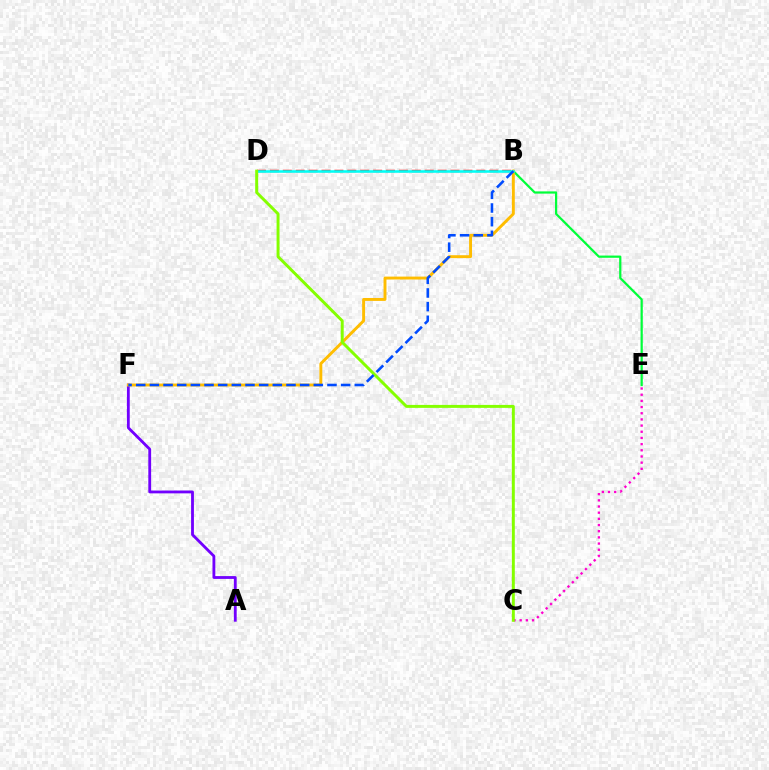{('B', 'D'): [{'color': '#ff0000', 'line_style': 'dashed', 'thickness': 1.75}, {'color': '#00fff6', 'line_style': 'solid', 'thickness': 1.84}], ('B', 'E'): [{'color': '#00ff39', 'line_style': 'solid', 'thickness': 1.6}], ('C', 'E'): [{'color': '#ff00cf', 'line_style': 'dotted', 'thickness': 1.68}], ('A', 'F'): [{'color': '#7200ff', 'line_style': 'solid', 'thickness': 2.03}], ('B', 'F'): [{'color': '#ffbd00', 'line_style': 'solid', 'thickness': 2.1}, {'color': '#004bff', 'line_style': 'dashed', 'thickness': 1.86}], ('C', 'D'): [{'color': '#84ff00', 'line_style': 'solid', 'thickness': 2.12}]}